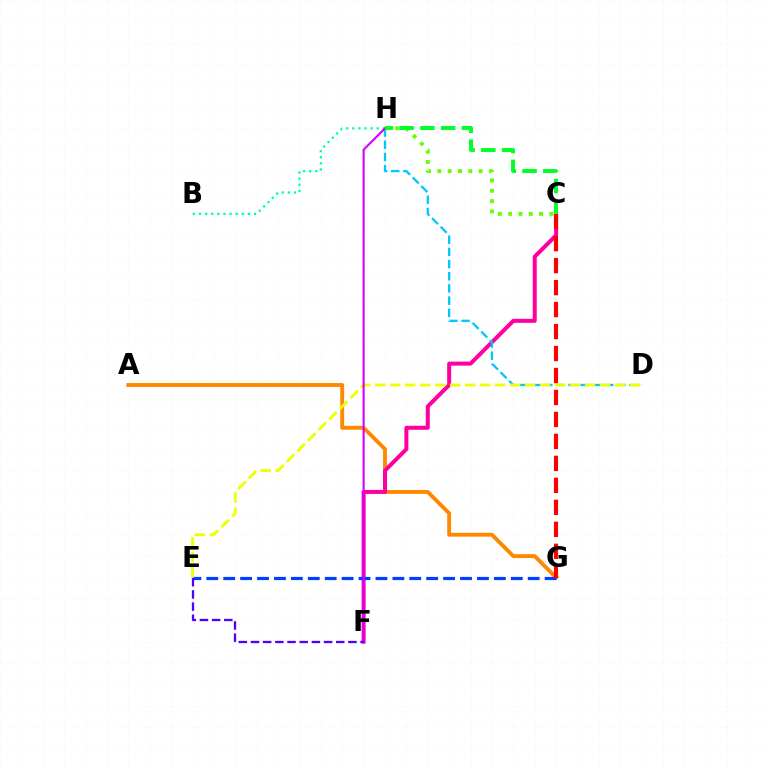{('A', 'G'): [{'color': '#ff8800', 'line_style': 'solid', 'thickness': 2.8}], ('B', 'H'): [{'color': '#00ffaf', 'line_style': 'dotted', 'thickness': 1.66}], ('C', 'F'): [{'color': '#ff00a0', 'line_style': 'solid', 'thickness': 2.89}], ('D', 'H'): [{'color': '#00c7ff', 'line_style': 'dashed', 'thickness': 1.66}], ('D', 'E'): [{'color': '#eeff00', 'line_style': 'dashed', 'thickness': 2.04}], ('E', 'G'): [{'color': '#003fff', 'line_style': 'dashed', 'thickness': 2.3}], ('C', 'H'): [{'color': '#66ff00', 'line_style': 'dotted', 'thickness': 2.81}, {'color': '#00ff27', 'line_style': 'dashed', 'thickness': 2.82}], ('F', 'H'): [{'color': '#d600ff', 'line_style': 'solid', 'thickness': 1.54}], ('C', 'G'): [{'color': '#ff0000', 'line_style': 'dashed', 'thickness': 2.99}], ('E', 'F'): [{'color': '#4f00ff', 'line_style': 'dashed', 'thickness': 1.65}]}